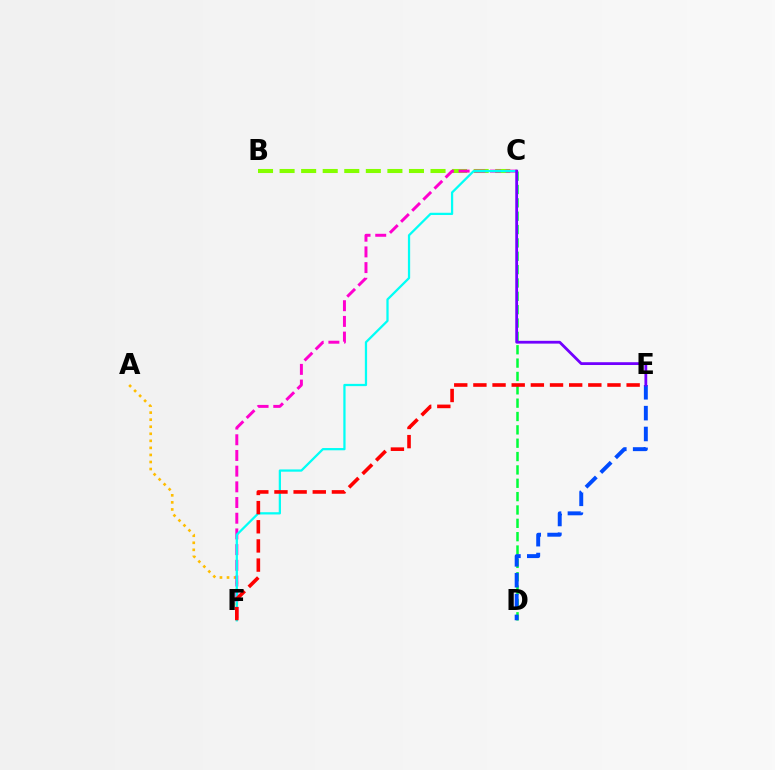{('B', 'C'): [{'color': '#84ff00', 'line_style': 'dashed', 'thickness': 2.93}], ('C', 'D'): [{'color': '#00ff39', 'line_style': 'dashed', 'thickness': 1.81}], ('A', 'F'): [{'color': '#ffbd00', 'line_style': 'dotted', 'thickness': 1.92}], ('C', 'F'): [{'color': '#ff00cf', 'line_style': 'dashed', 'thickness': 2.13}, {'color': '#00fff6', 'line_style': 'solid', 'thickness': 1.62}], ('E', 'F'): [{'color': '#ff0000', 'line_style': 'dashed', 'thickness': 2.6}], ('D', 'E'): [{'color': '#004bff', 'line_style': 'dashed', 'thickness': 2.83}], ('C', 'E'): [{'color': '#7200ff', 'line_style': 'solid', 'thickness': 2.01}]}